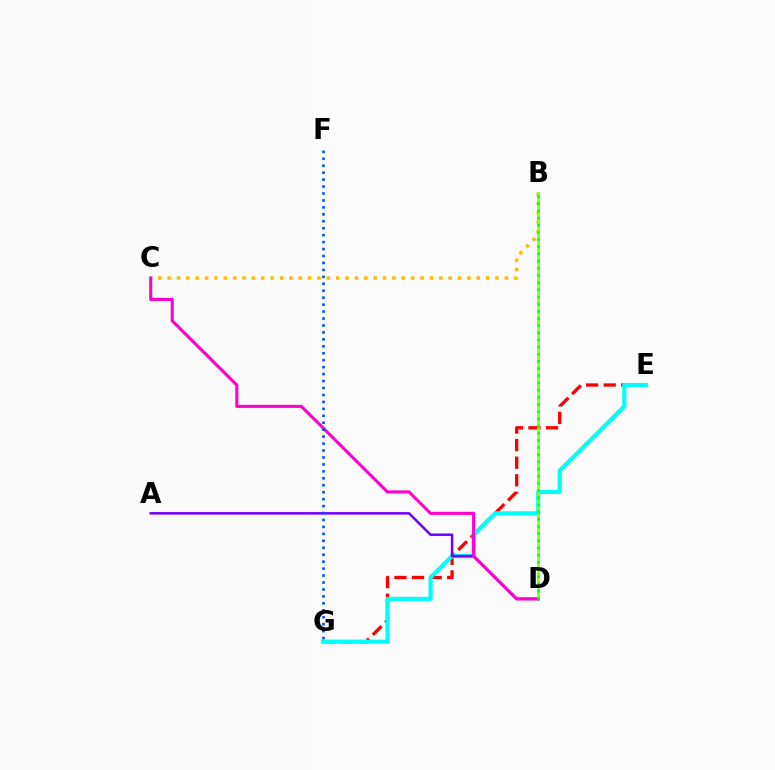{('E', 'G'): [{'color': '#ff0000', 'line_style': 'dashed', 'thickness': 2.39}, {'color': '#00fff6', 'line_style': 'solid', 'thickness': 2.98}], ('B', 'C'): [{'color': '#ffbd00', 'line_style': 'dotted', 'thickness': 2.55}], ('A', 'D'): [{'color': '#7200ff', 'line_style': 'solid', 'thickness': 1.81}], ('B', 'D'): [{'color': '#84ff00', 'line_style': 'solid', 'thickness': 1.87}, {'color': '#00ff39', 'line_style': 'dotted', 'thickness': 1.95}], ('C', 'D'): [{'color': '#ff00cf', 'line_style': 'solid', 'thickness': 2.23}], ('F', 'G'): [{'color': '#004bff', 'line_style': 'dotted', 'thickness': 1.89}]}